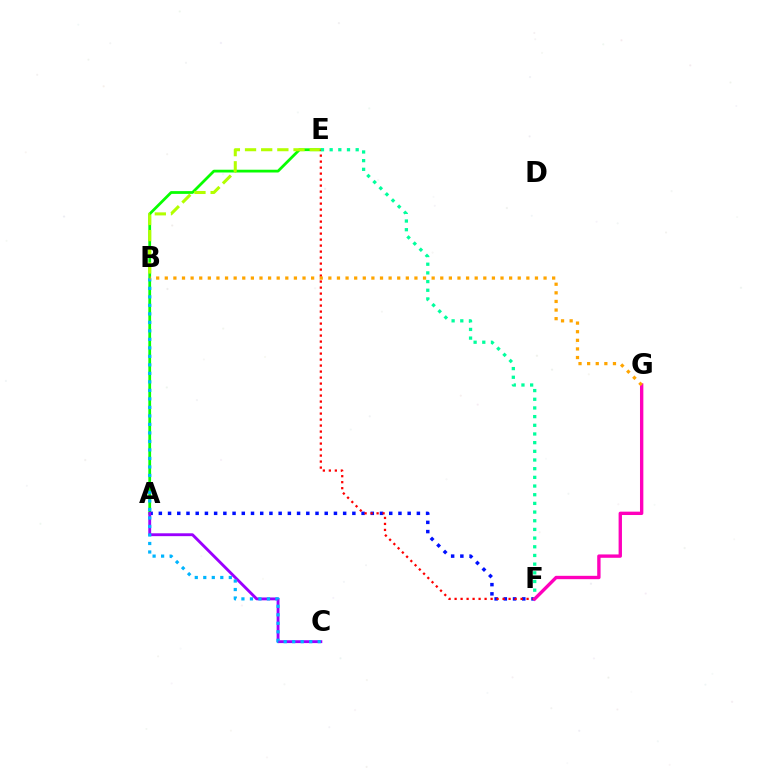{('A', 'E'): [{'color': '#08ff00', 'line_style': 'solid', 'thickness': 1.99}], ('B', 'E'): [{'color': '#b3ff00', 'line_style': 'dashed', 'thickness': 2.2}], ('A', 'F'): [{'color': '#0010ff', 'line_style': 'dotted', 'thickness': 2.5}], ('E', 'F'): [{'color': '#ff0000', 'line_style': 'dotted', 'thickness': 1.63}, {'color': '#00ff9d', 'line_style': 'dotted', 'thickness': 2.36}], ('A', 'C'): [{'color': '#9b00ff', 'line_style': 'solid', 'thickness': 2.06}], ('B', 'C'): [{'color': '#00b5ff', 'line_style': 'dotted', 'thickness': 2.31}], ('F', 'G'): [{'color': '#ff00bd', 'line_style': 'solid', 'thickness': 2.42}], ('B', 'G'): [{'color': '#ffa500', 'line_style': 'dotted', 'thickness': 2.34}]}